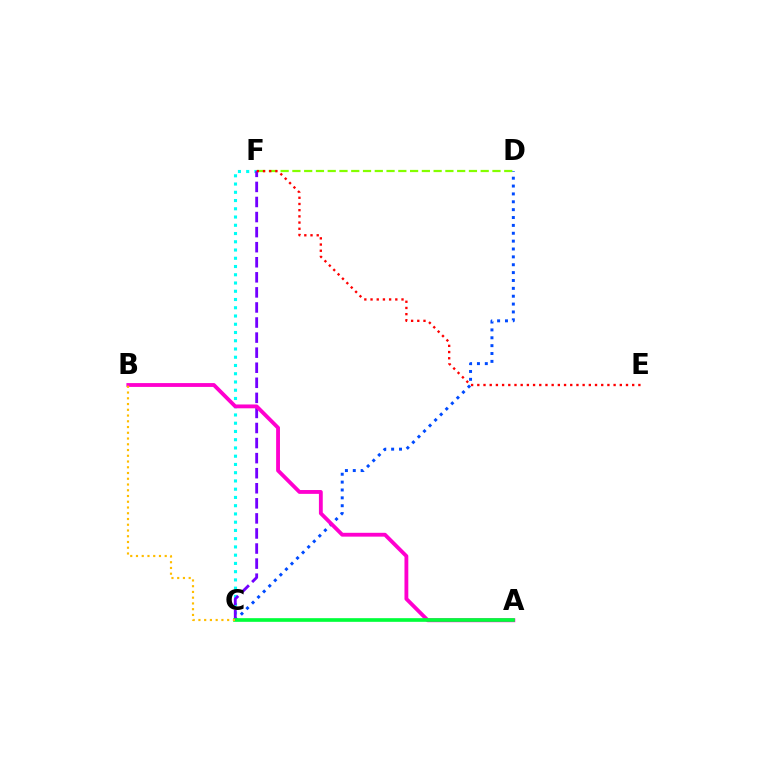{('C', 'D'): [{'color': '#004bff', 'line_style': 'dotted', 'thickness': 2.14}], ('C', 'F'): [{'color': '#00fff6', 'line_style': 'dotted', 'thickness': 2.24}, {'color': '#7200ff', 'line_style': 'dashed', 'thickness': 2.05}], ('D', 'F'): [{'color': '#84ff00', 'line_style': 'dashed', 'thickness': 1.6}], ('A', 'B'): [{'color': '#ff00cf', 'line_style': 'solid', 'thickness': 2.76}], ('A', 'C'): [{'color': '#00ff39', 'line_style': 'solid', 'thickness': 2.64}], ('E', 'F'): [{'color': '#ff0000', 'line_style': 'dotted', 'thickness': 1.68}], ('B', 'C'): [{'color': '#ffbd00', 'line_style': 'dotted', 'thickness': 1.56}]}